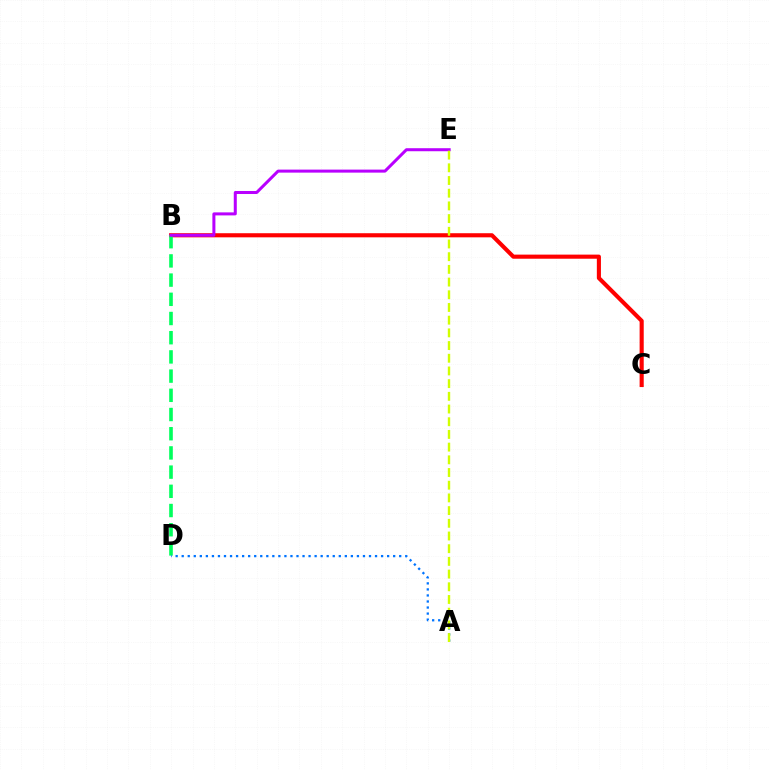{('B', 'C'): [{'color': '#ff0000', 'line_style': 'solid', 'thickness': 2.96}], ('B', 'D'): [{'color': '#00ff5c', 'line_style': 'dashed', 'thickness': 2.61}], ('B', 'E'): [{'color': '#b900ff', 'line_style': 'solid', 'thickness': 2.18}], ('A', 'D'): [{'color': '#0074ff', 'line_style': 'dotted', 'thickness': 1.64}], ('A', 'E'): [{'color': '#d1ff00', 'line_style': 'dashed', 'thickness': 1.72}]}